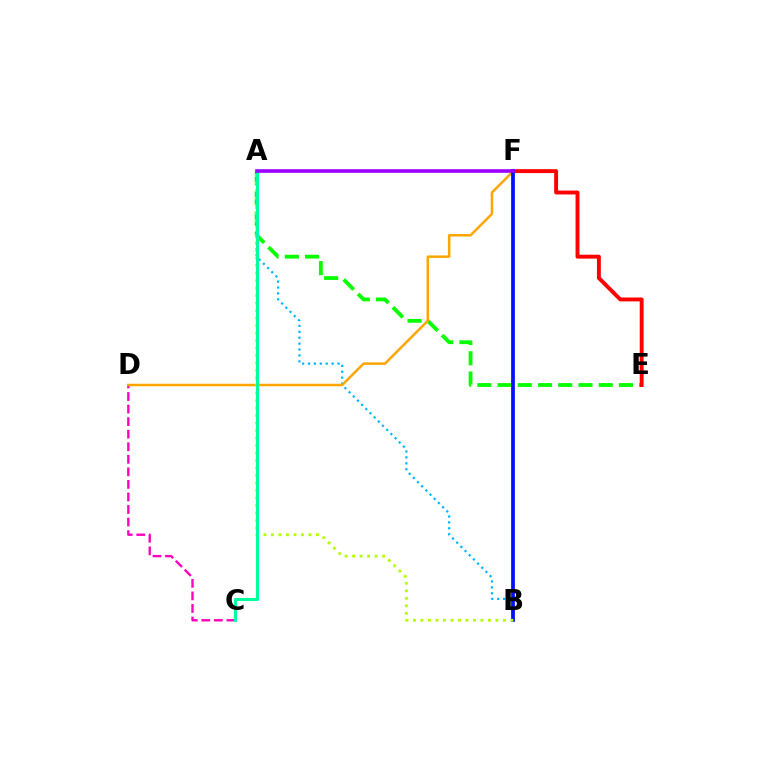{('C', 'D'): [{'color': '#ff00bd', 'line_style': 'dashed', 'thickness': 1.71}], ('A', 'E'): [{'color': '#08ff00', 'line_style': 'dashed', 'thickness': 2.75}], ('A', 'B'): [{'color': '#00b5ff', 'line_style': 'dotted', 'thickness': 1.61}, {'color': '#b3ff00', 'line_style': 'dotted', 'thickness': 2.04}], ('E', 'F'): [{'color': '#ff0000', 'line_style': 'solid', 'thickness': 2.81}], ('D', 'F'): [{'color': '#ffa500', 'line_style': 'solid', 'thickness': 1.79}], ('B', 'F'): [{'color': '#0010ff', 'line_style': 'solid', 'thickness': 2.71}], ('A', 'C'): [{'color': '#00ff9d', 'line_style': 'solid', 'thickness': 2.23}], ('A', 'F'): [{'color': '#9b00ff', 'line_style': 'solid', 'thickness': 2.61}]}